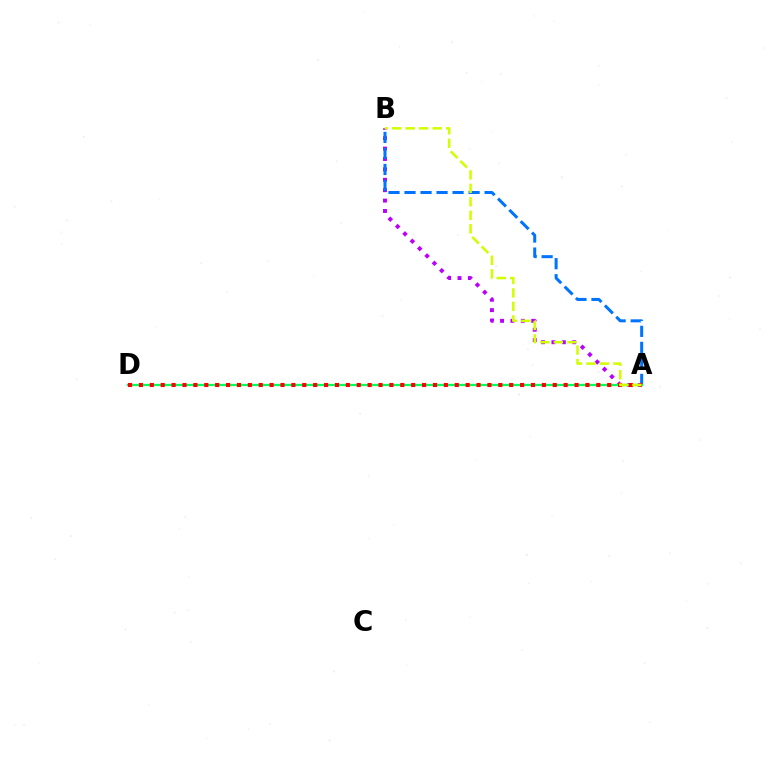{('A', 'B'): [{'color': '#b900ff', 'line_style': 'dotted', 'thickness': 2.83}, {'color': '#0074ff', 'line_style': 'dashed', 'thickness': 2.18}, {'color': '#d1ff00', 'line_style': 'dashed', 'thickness': 1.83}], ('A', 'D'): [{'color': '#00ff5c', 'line_style': 'solid', 'thickness': 1.64}, {'color': '#ff0000', 'line_style': 'dotted', 'thickness': 2.96}]}